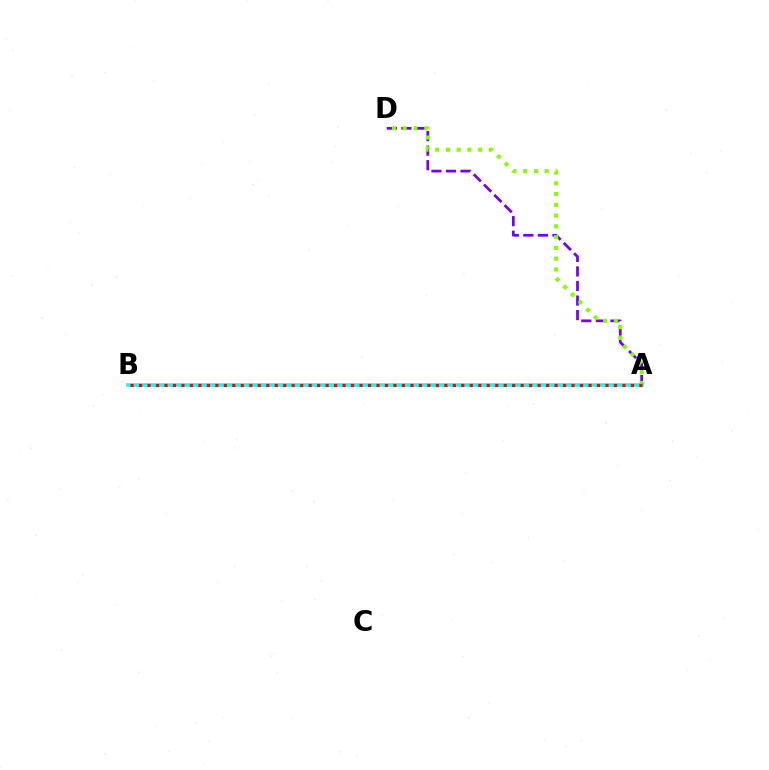{('A', 'D'): [{'color': '#7200ff', 'line_style': 'dashed', 'thickness': 1.98}, {'color': '#84ff00', 'line_style': 'dotted', 'thickness': 2.93}], ('A', 'B'): [{'color': '#00fff6', 'line_style': 'solid', 'thickness': 2.56}, {'color': '#ff0000', 'line_style': 'dotted', 'thickness': 2.3}]}